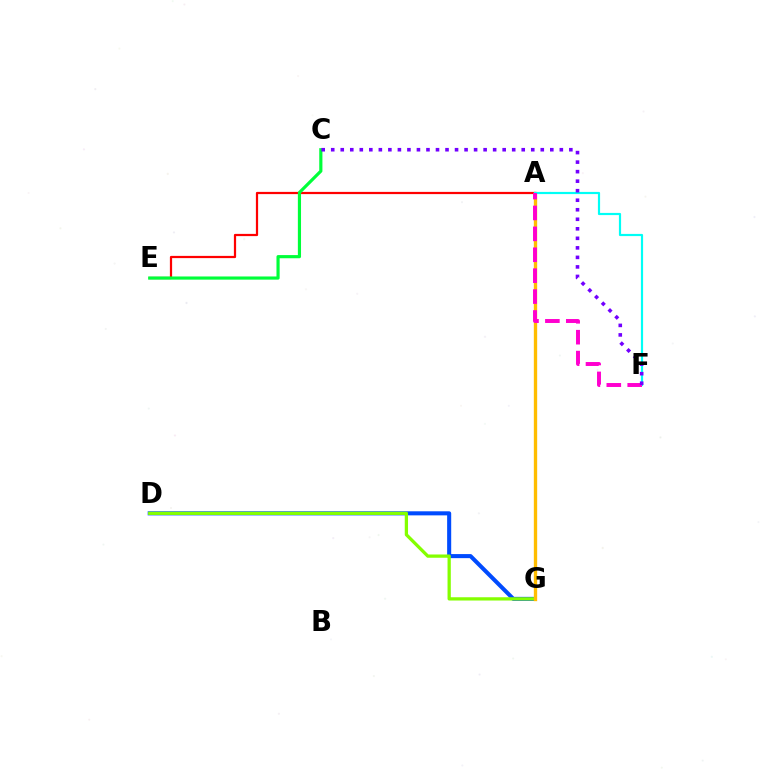{('D', 'G'): [{'color': '#004bff', 'line_style': 'solid', 'thickness': 2.92}, {'color': '#84ff00', 'line_style': 'solid', 'thickness': 2.35}], ('A', 'E'): [{'color': '#ff0000', 'line_style': 'solid', 'thickness': 1.6}], ('A', 'G'): [{'color': '#ffbd00', 'line_style': 'solid', 'thickness': 2.4}], ('C', 'E'): [{'color': '#00ff39', 'line_style': 'solid', 'thickness': 2.28}], ('A', 'F'): [{'color': '#00fff6', 'line_style': 'solid', 'thickness': 1.58}, {'color': '#ff00cf', 'line_style': 'dashed', 'thickness': 2.84}], ('C', 'F'): [{'color': '#7200ff', 'line_style': 'dotted', 'thickness': 2.59}]}